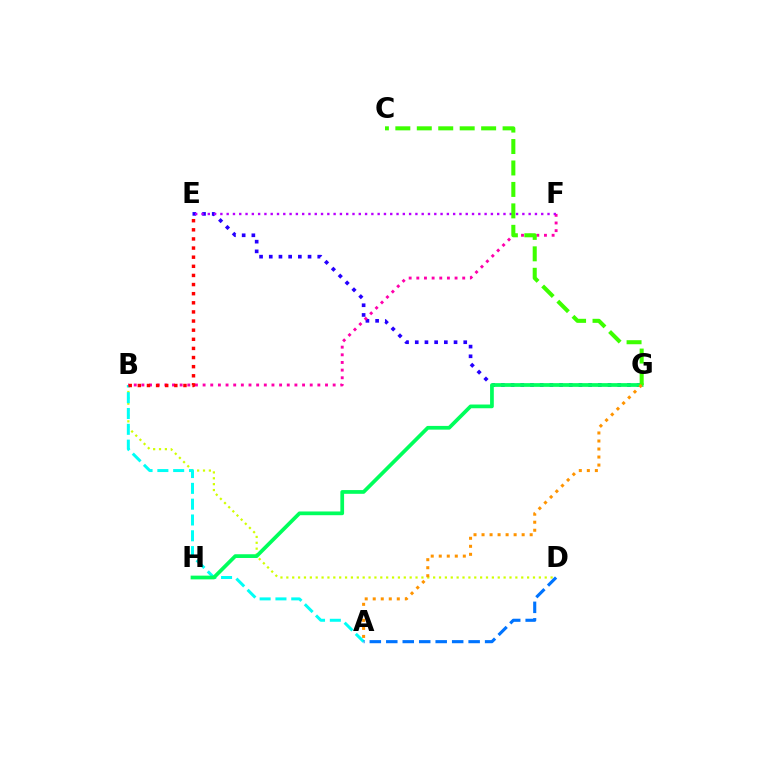{('B', 'D'): [{'color': '#d1ff00', 'line_style': 'dotted', 'thickness': 1.6}], ('A', 'B'): [{'color': '#00fff6', 'line_style': 'dashed', 'thickness': 2.15}], ('E', 'G'): [{'color': '#2500ff', 'line_style': 'dotted', 'thickness': 2.63}], ('B', 'F'): [{'color': '#ff00ac', 'line_style': 'dotted', 'thickness': 2.08}], ('E', 'F'): [{'color': '#b900ff', 'line_style': 'dotted', 'thickness': 1.71}], ('G', 'H'): [{'color': '#00ff5c', 'line_style': 'solid', 'thickness': 2.69}], ('A', 'D'): [{'color': '#0074ff', 'line_style': 'dashed', 'thickness': 2.24}], ('C', 'G'): [{'color': '#3dff00', 'line_style': 'dashed', 'thickness': 2.91}], ('B', 'E'): [{'color': '#ff0000', 'line_style': 'dotted', 'thickness': 2.48}], ('A', 'G'): [{'color': '#ff9400', 'line_style': 'dotted', 'thickness': 2.18}]}